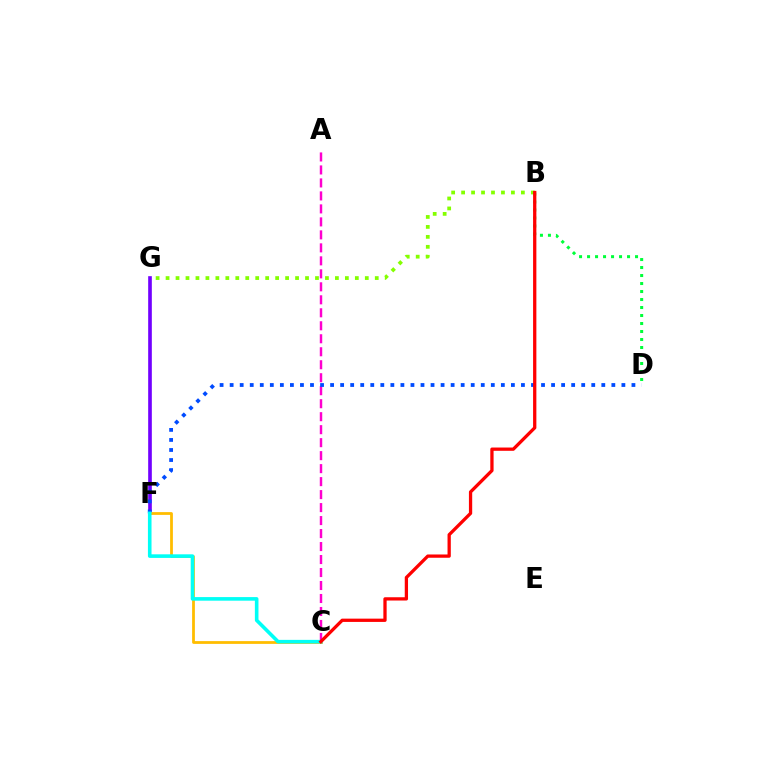{('F', 'G'): [{'color': '#7200ff', 'line_style': 'solid', 'thickness': 2.63}], ('B', 'G'): [{'color': '#84ff00', 'line_style': 'dotted', 'thickness': 2.71}], ('A', 'C'): [{'color': '#ff00cf', 'line_style': 'dashed', 'thickness': 1.76}], ('B', 'D'): [{'color': '#00ff39', 'line_style': 'dotted', 'thickness': 2.17}], ('D', 'F'): [{'color': '#004bff', 'line_style': 'dotted', 'thickness': 2.73}], ('C', 'F'): [{'color': '#ffbd00', 'line_style': 'solid', 'thickness': 2.0}, {'color': '#00fff6', 'line_style': 'solid', 'thickness': 2.59}], ('B', 'C'): [{'color': '#ff0000', 'line_style': 'solid', 'thickness': 2.36}]}